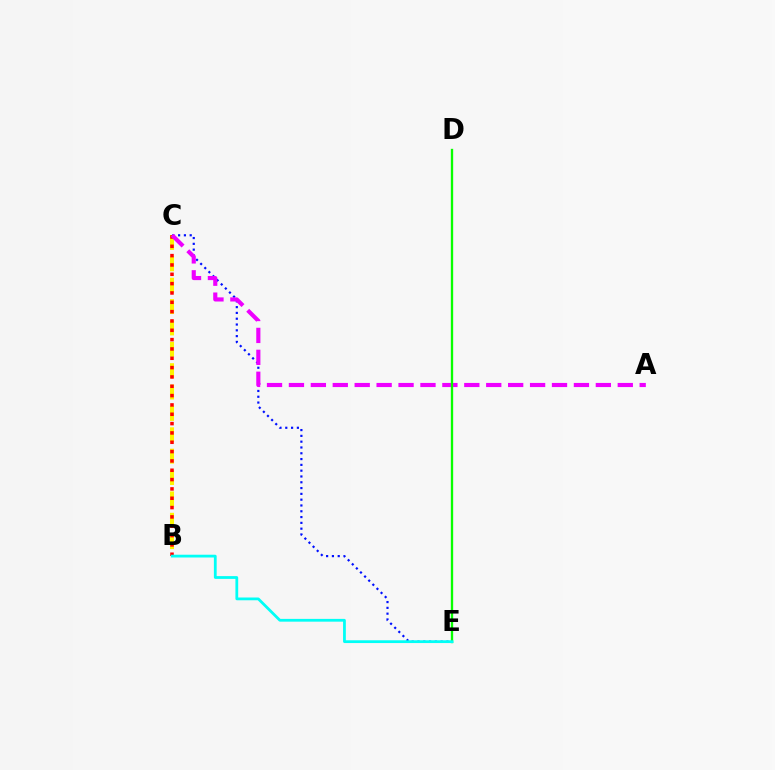{('B', 'C'): [{'color': '#fcf500', 'line_style': 'dashed', 'thickness': 2.9}, {'color': '#ff0000', 'line_style': 'dotted', 'thickness': 2.54}], ('C', 'E'): [{'color': '#0010ff', 'line_style': 'dotted', 'thickness': 1.58}], ('A', 'C'): [{'color': '#ee00ff', 'line_style': 'dashed', 'thickness': 2.98}], ('D', 'E'): [{'color': '#08ff00', 'line_style': 'solid', 'thickness': 1.68}], ('B', 'E'): [{'color': '#00fff6', 'line_style': 'solid', 'thickness': 2.0}]}